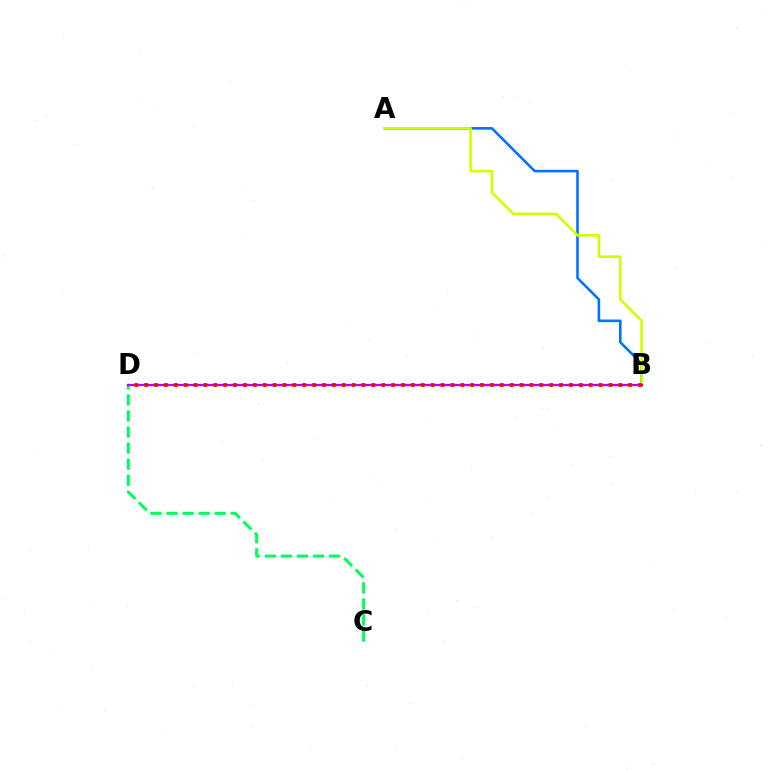{('C', 'D'): [{'color': '#00ff5c', 'line_style': 'dashed', 'thickness': 2.18}], ('A', 'B'): [{'color': '#0074ff', 'line_style': 'solid', 'thickness': 1.88}, {'color': '#d1ff00', 'line_style': 'solid', 'thickness': 1.89}], ('B', 'D'): [{'color': '#b900ff', 'line_style': 'solid', 'thickness': 1.63}, {'color': '#ff0000', 'line_style': 'dotted', 'thickness': 2.68}]}